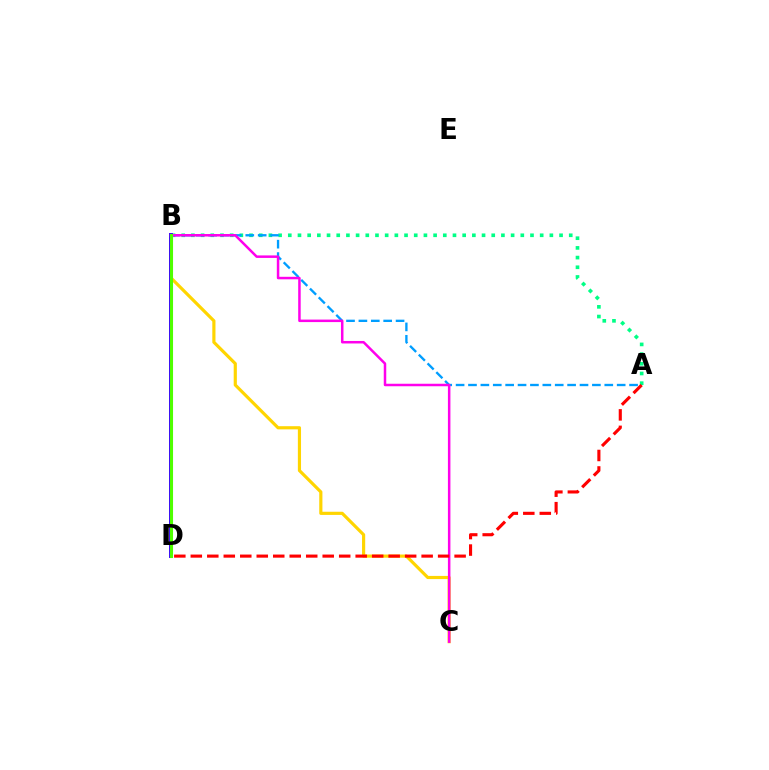{('A', 'B'): [{'color': '#00ff86', 'line_style': 'dotted', 'thickness': 2.63}, {'color': '#009eff', 'line_style': 'dashed', 'thickness': 1.68}], ('B', 'C'): [{'color': '#ffd500', 'line_style': 'solid', 'thickness': 2.28}, {'color': '#ff00ed', 'line_style': 'solid', 'thickness': 1.8}], ('B', 'D'): [{'color': '#3700ff', 'line_style': 'solid', 'thickness': 2.84}, {'color': '#4fff00', 'line_style': 'solid', 'thickness': 2.23}], ('A', 'D'): [{'color': '#ff0000', 'line_style': 'dashed', 'thickness': 2.24}]}